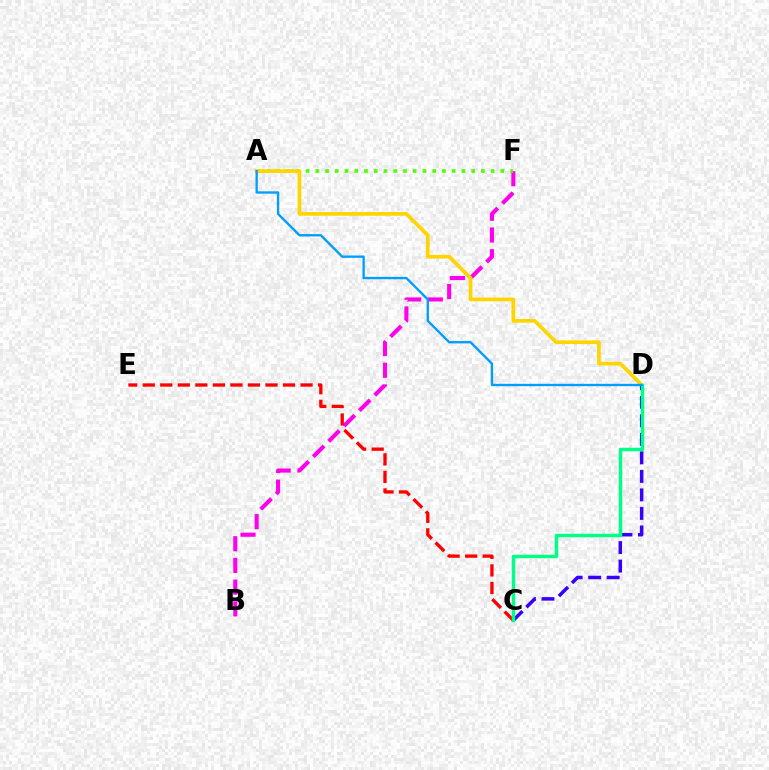{('B', 'F'): [{'color': '#ff00ed', 'line_style': 'dashed', 'thickness': 2.95}], ('A', 'F'): [{'color': '#4fff00', 'line_style': 'dotted', 'thickness': 2.65}], ('A', 'D'): [{'color': '#ffd500', 'line_style': 'solid', 'thickness': 2.67}, {'color': '#009eff', 'line_style': 'solid', 'thickness': 1.69}], ('C', 'E'): [{'color': '#ff0000', 'line_style': 'dashed', 'thickness': 2.38}], ('C', 'D'): [{'color': '#3700ff', 'line_style': 'dashed', 'thickness': 2.52}, {'color': '#00ff86', 'line_style': 'solid', 'thickness': 2.49}]}